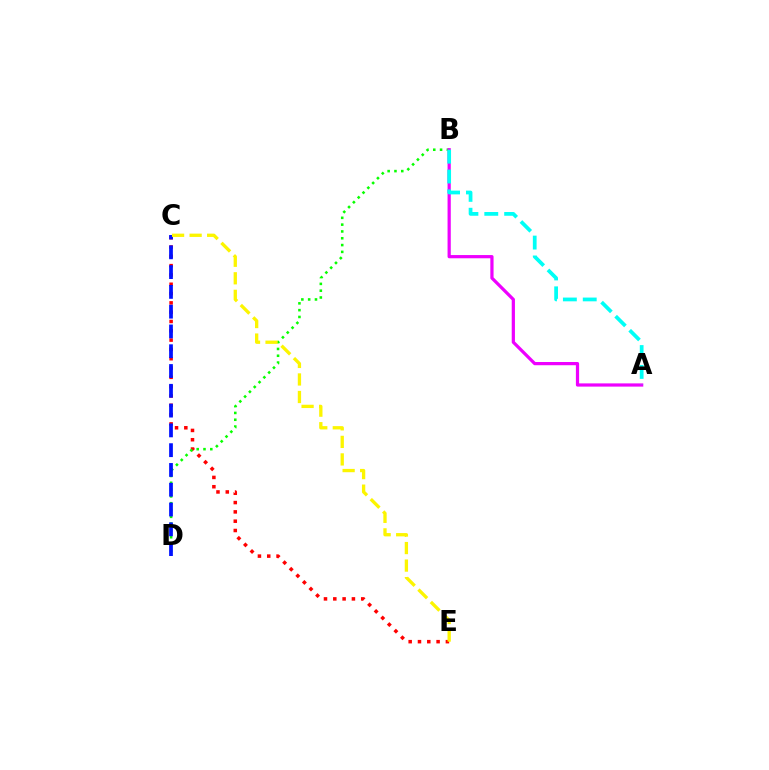{('C', 'E'): [{'color': '#ff0000', 'line_style': 'dotted', 'thickness': 2.53}, {'color': '#fcf500', 'line_style': 'dashed', 'thickness': 2.38}], ('B', 'D'): [{'color': '#08ff00', 'line_style': 'dotted', 'thickness': 1.85}], ('C', 'D'): [{'color': '#0010ff', 'line_style': 'dashed', 'thickness': 2.69}], ('A', 'B'): [{'color': '#ee00ff', 'line_style': 'solid', 'thickness': 2.32}, {'color': '#00fff6', 'line_style': 'dashed', 'thickness': 2.7}]}